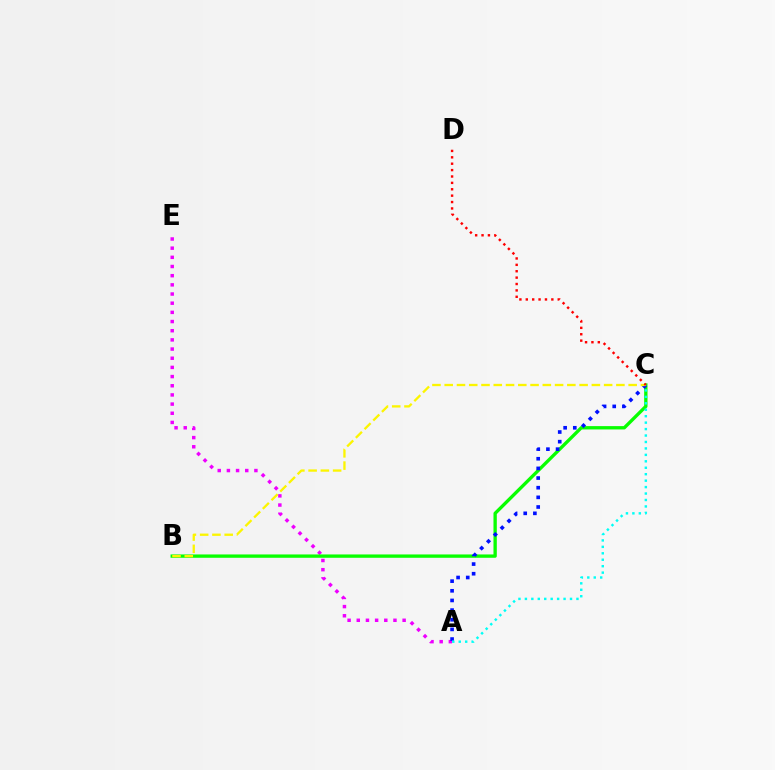{('A', 'E'): [{'color': '#ee00ff', 'line_style': 'dotted', 'thickness': 2.49}], ('B', 'C'): [{'color': '#08ff00', 'line_style': 'solid', 'thickness': 2.4}, {'color': '#fcf500', 'line_style': 'dashed', 'thickness': 1.67}], ('A', 'C'): [{'color': '#0010ff', 'line_style': 'dotted', 'thickness': 2.62}, {'color': '#00fff6', 'line_style': 'dotted', 'thickness': 1.75}], ('C', 'D'): [{'color': '#ff0000', 'line_style': 'dotted', 'thickness': 1.74}]}